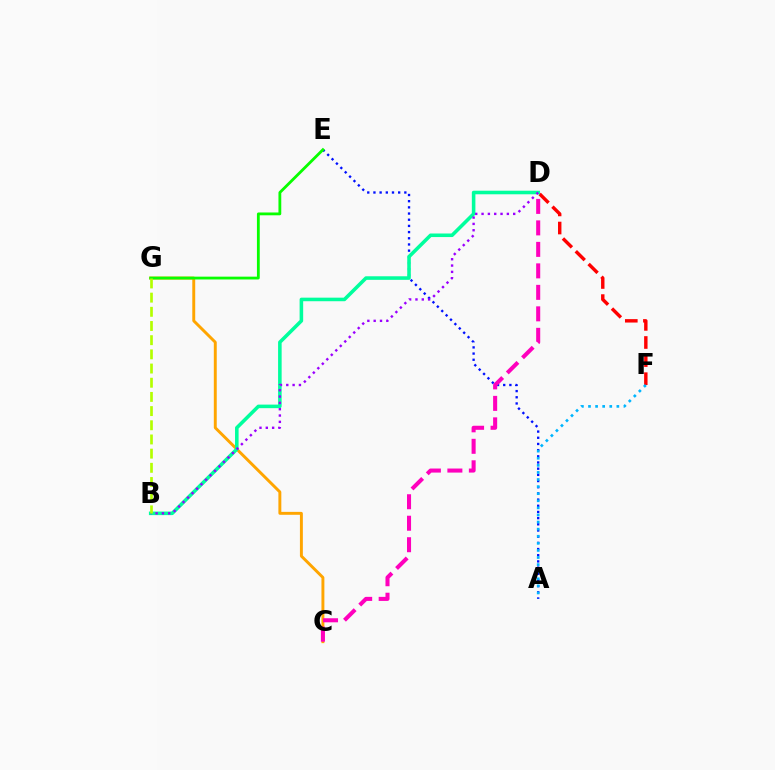{('D', 'F'): [{'color': '#ff0000', 'line_style': 'dashed', 'thickness': 2.46}], ('C', 'G'): [{'color': '#ffa500', 'line_style': 'solid', 'thickness': 2.11}], ('A', 'E'): [{'color': '#0010ff', 'line_style': 'dotted', 'thickness': 1.68}], ('B', 'D'): [{'color': '#00ff9d', 'line_style': 'solid', 'thickness': 2.57}, {'color': '#9b00ff', 'line_style': 'dotted', 'thickness': 1.72}], ('E', 'G'): [{'color': '#08ff00', 'line_style': 'solid', 'thickness': 2.02}], ('C', 'D'): [{'color': '#ff00bd', 'line_style': 'dashed', 'thickness': 2.92}], ('A', 'F'): [{'color': '#00b5ff', 'line_style': 'dotted', 'thickness': 1.93}], ('B', 'G'): [{'color': '#b3ff00', 'line_style': 'dashed', 'thickness': 1.93}]}